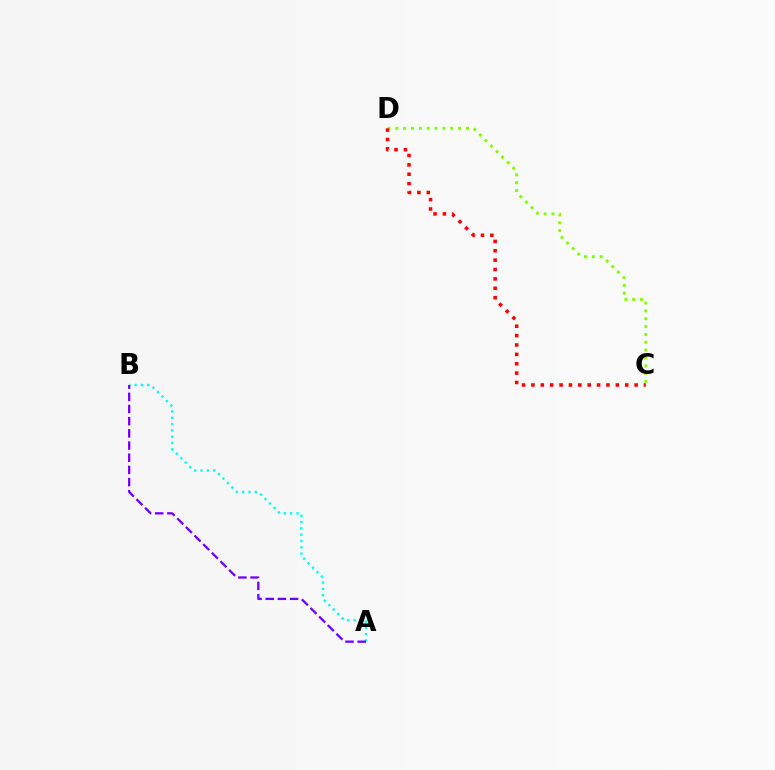{('C', 'D'): [{'color': '#84ff00', 'line_style': 'dotted', 'thickness': 2.13}, {'color': '#ff0000', 'line_style': 'dotted', 'thickness': 2.55}], ('A', 'B'): [{'color': '#00fff6', 'line_style': 'dotted', 'thickness': 1.72}, {'color': '#7200ff', 'line_style': 'dashed', 'thickness': 1.65}]}